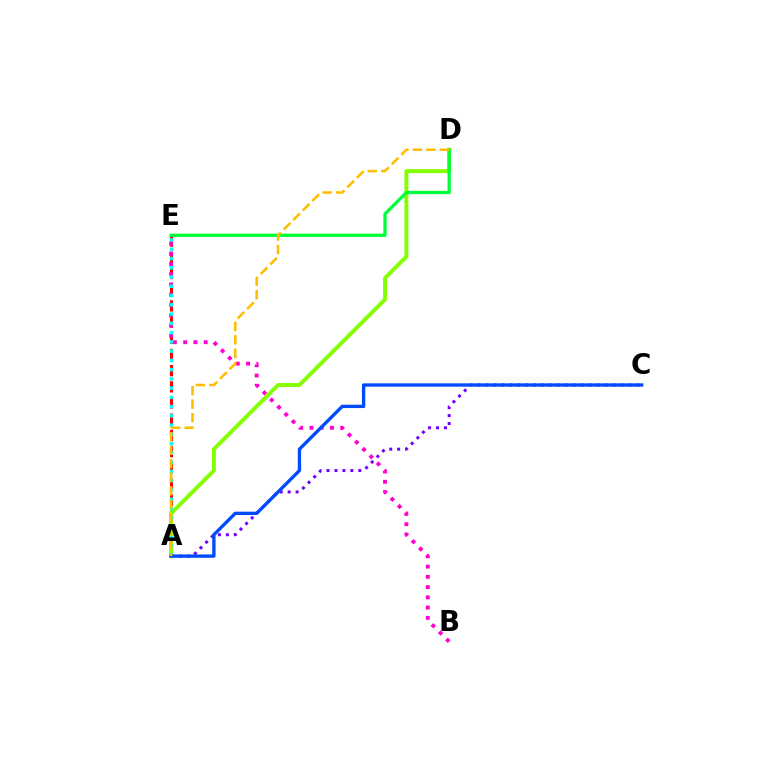{('A', 'C'): [{'color': '#7200ff', 'line_style': 'dotted', 'thickness': 2.16}, {'color': '#004bff', 'line_style': 'solid', 'thickness': 2.4}], ('A', 'E'): [{'color': '#ff0000', 'line_style': 'dashed', 'thickness': 2.2}, {'color': '#00fff6', 'line_style': 'dotted', 'thickness': 2.52}], ('A', 'D'): [{'color': '#84ff00', 'line_style': 'solid', 'thickness': 2.82}, {'color': '#ffbd00', 'line_style': 'dashed', 'thickness': 1.83}], ('D', 'E'): [{'color': '#00ff39', 'line_style': 'solid', 'thickness': 2.36}], ('B', 'E'): [{'color': '#ff00cf', 'line_style': 'dotted', 'thickness': 2.79}]}